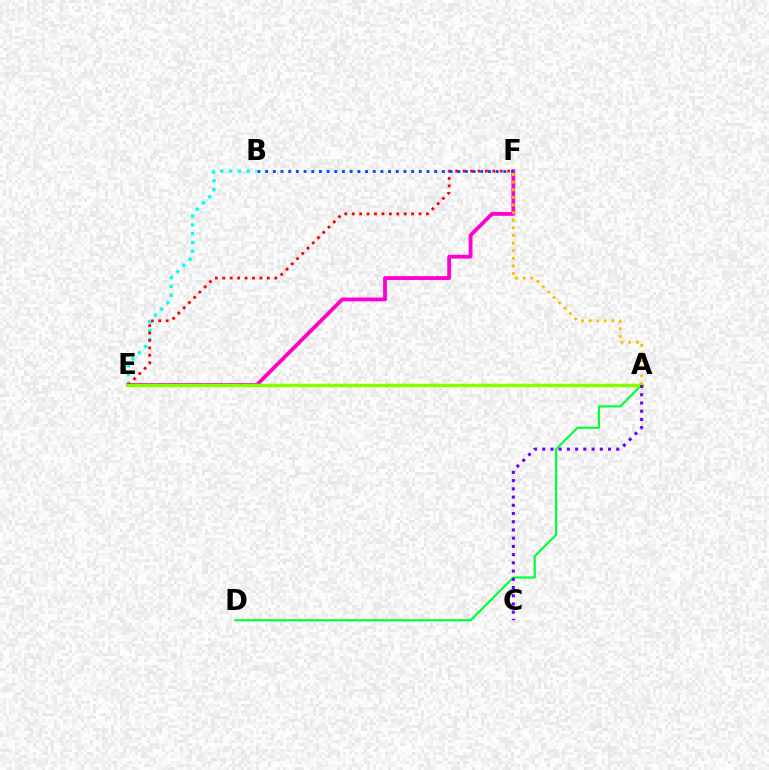{('B', 'E'): [{'color': '#00fff6', 'line_style': 'dotted', 'thickness': 2.39}], ('E', 'F'): [{'color': '#ff00cf', 'line_style': 'solid', 'thickness': 2.76}, {'color': '#ff0000', 'line_style': 'dotted', 'thickness': 2.02}], ('A', 'D'): [{'color': '#00ff39', 'line_style': 'solid', 'thickness': 1.56}], ('A', 'F'): [{'color': '#ffbd00', 'line_style': 'dotted', 'thickness': 2.07}], ('B', 'F'): [{'color': '#004bff', 'line_style': 'dotted', 'thickness': 2.09}], ('A', 'E'): [{'color': '#84ff00', 'line_style': 'solid', 'thickness': 2.51}], ('A', 'C'): [{'color': '#7200ff', 'line_style': 'dotted', 'thickness': 2.23}]}